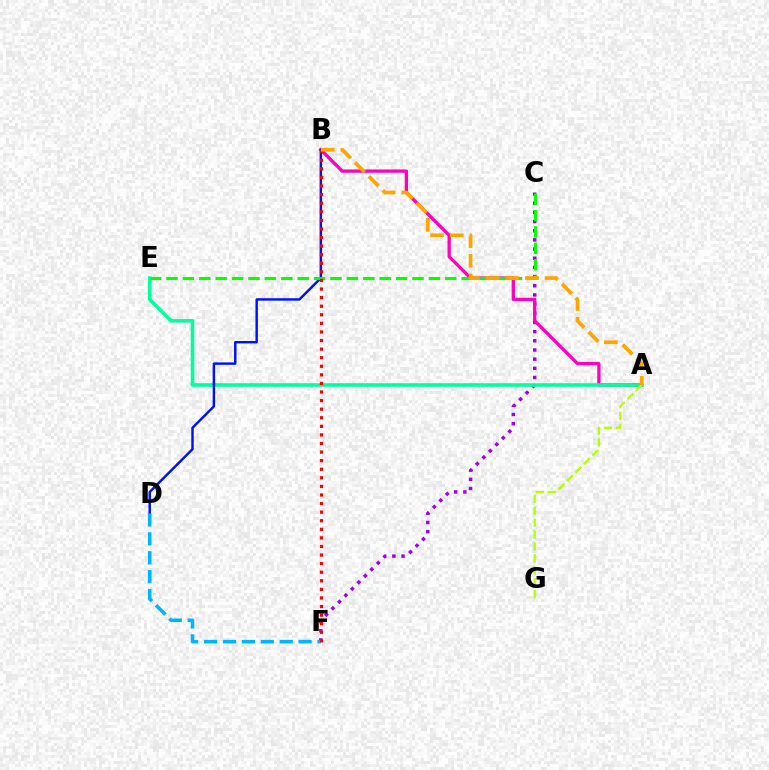{('C', 'F'): [{'color': '#9b00ff', 'line_style': 'dotted', 'thickness': 2.49}], ('A', 'B'): [{'color': '#ff00bd', 'line_style': 'solid', 'thickness': 2.36}, {'color': '#ffa500', 'line_style': 'dashed', 'thickness': 2.67}], ('A', 'E'): [{'color': '#00ff9d', 'line_style': 'solid', 'thickness': 2.57}], ('B', 'D'): [{'color': '#0010ff', 'line_style': 'solid', 'thickness': 1.76}], ('D', 'F'): [{'color': '#00b5ff', 'line_style': 'dashed', 'thickness': 2.57}], ('A', 'G'): [{'color': '#b3ff00', 'line_style': 'dashed', 'thickness': 1.62}], ('C', 'E'): [{'color': '#08ff00', 'line_style': 'dashed', 'thickness': 2.23}], ('B', 'F'): [{'color': '#ff0000', 'line_style': 'dotted', 'thickness': 2.33}]}